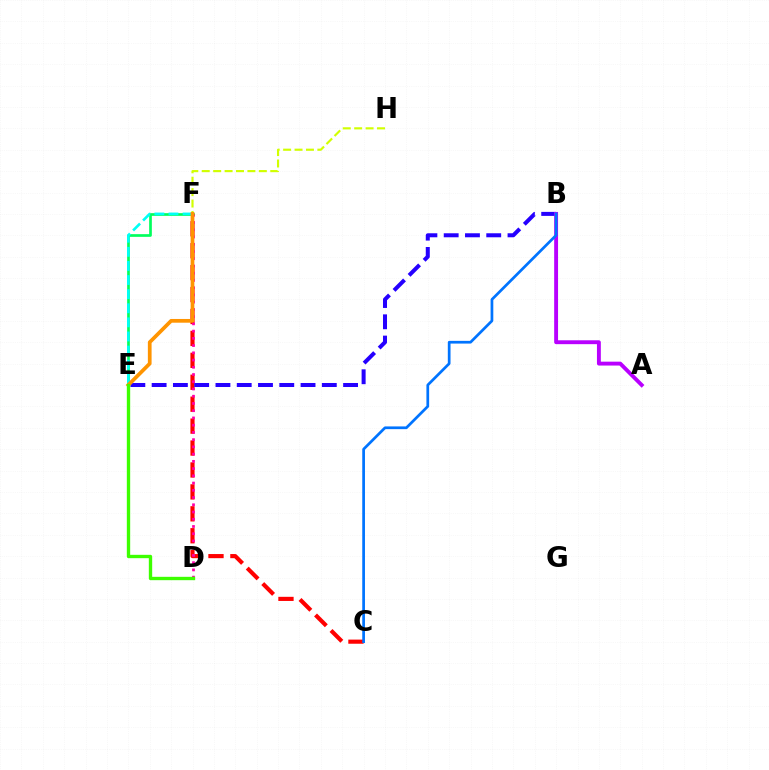{('F', 'H'): [{'color': '#d1ff00', 'line_style': 'dashed', 'thickness': 1.55}], ('E', 'F'): [{'color': '#00ff5c', 'line_style': 'solid', 'thickness': 1.94}, {'color': '#00fff6', 'line_style': 'dashed', 'thickness': 1.92}, {'color': '#ff9400', 'line_style': 'solid', 'thickness': 2.68}], ('C', 'F'): [{'color': '#ff0000', 'line_style': 'dashed', 'thickness': 2.98}], ('B', 'E'): [{'color': '#2500ff', 'line_style': 'dashed', 'thickness': 2.89}], ('A', 'B'): [{'color': '#b900ff', 'line_style': 'solid', 'thickness': 2.8}], ('B', 'C'): [{'color': '#0074ff', 'line_style': 'solid', 'thickness': 1.96}], ('D', 'F'): [{'color': '#ff00ac', 'line_style': 'dotted', 'thickness': 1.97}], ('D', 'E'): [{'color': '#3dff00', 'line_style': 'solid', 'thickness': 2.41}]}